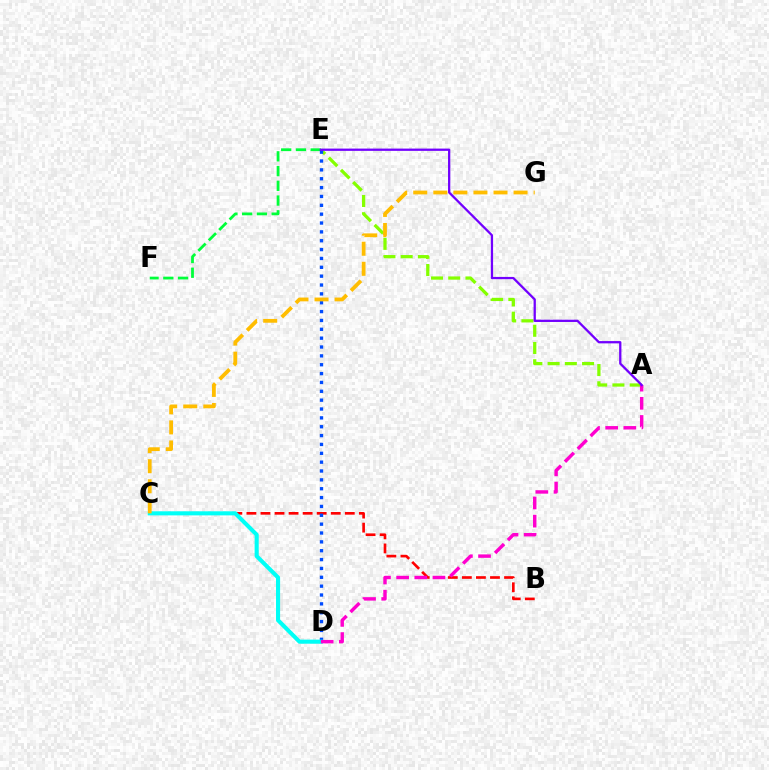{('A', 'E'): [{'color': '#84ff00', 'line_style': 'dashed', 'thickness': 2.34}, {'color': '#7200ff', 'line_style': 'solid', 'thickness': 1.64}], ('B', 'C'): [{'color': '#ff0000', 'line_style': 'dashed', 'thickness': 1.91}], ('E', 'F'): [{'color': '#00ff39', 'line_style': 'dashed', 'thickness': 2.0}], ('D', 'E'): [{'color': '#004bff', 'line_style': 'dotted', 'thickness': 2.41}], ('C', 'D'): [{'color': '#00fff6', 'line_style': 'solid', 'thickness': 2.94}], ('C', 'G'): [{'color': '#ffbd00', 'line_style': 'dashed', 'thickness': 2.73}], ('A', 'D'): [{'color': '#ff00cf', 'line_style': 'dashed', 'thickness': 2.47}]}